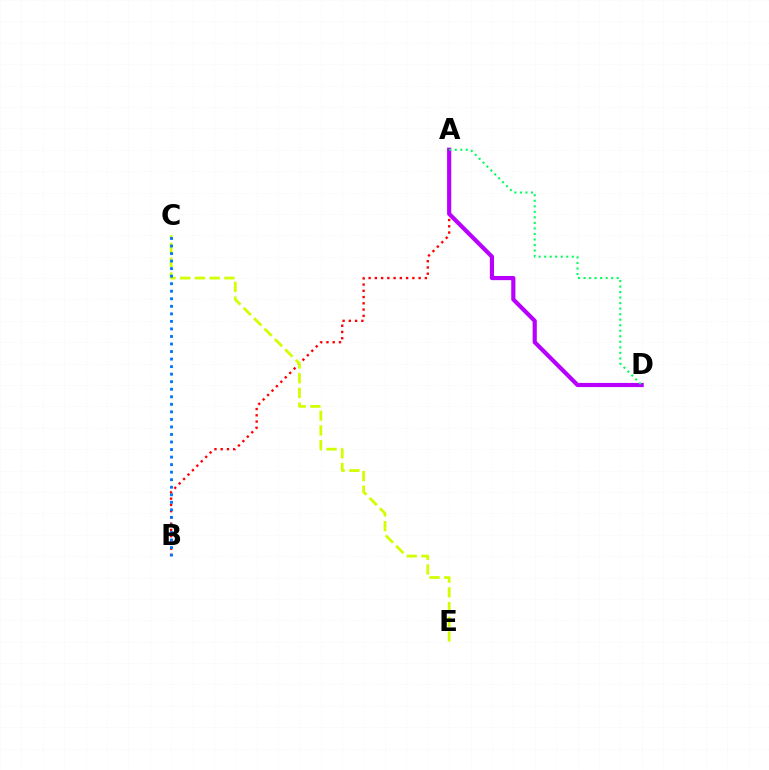{('A', 'B'): [{'color': '#ff0000', 'line_style': 'dotted', 'thickness': 1.7}], ('A', 'D'): [{'color': '#b900ff', 'line_style': 'solid', 'thickness': 3.0}, {'color': '#00ff5c', 'line_style': 'dotted', 'thickness': 1.5}], ('C', 'E'): [{'color': '#d1ff00', 'line_style': 'dashed', 'thickness': 2.0}], ('B', 'C'): [{'color': '#0074ff', 'line_style': 'dotted', 'thickness': 2.05}]}